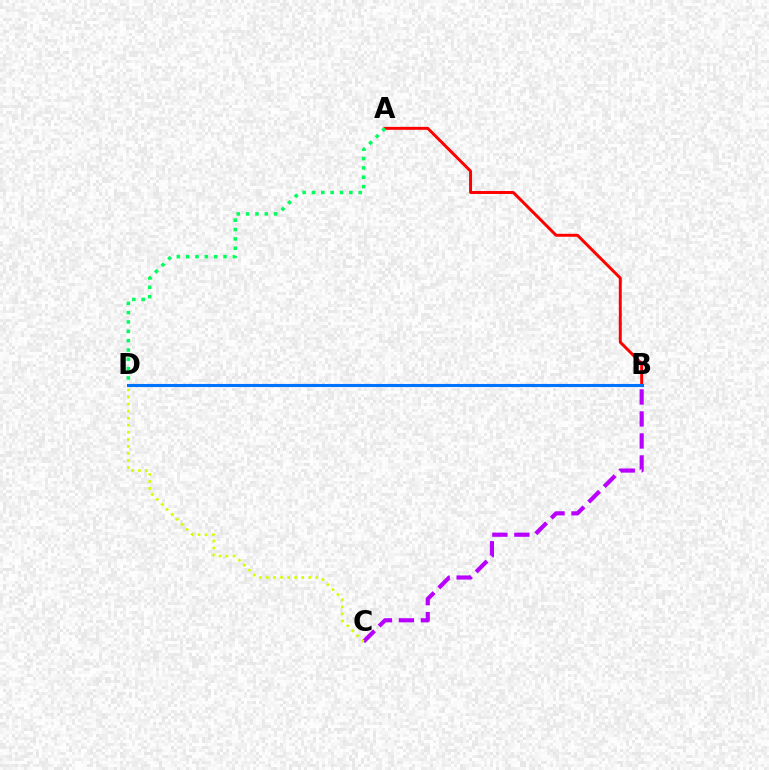{('A', 'B'): [{'color': '#ff0000', 'line_style': 'solid', 'thickness': 2.13}], ('B', 'D'): [{'color': '#0074ff', 'line_style': 'solid', 'thickness': 2.23}], ('B', 'C'): [{'color': '#b900ff', 'line_style': 'dashed', 'thickness': 2.99}], ('C', 'D'): [{'color': '#d1ff00', 'line_style': 'dotted', 'thickness': 1.92}], ('A', 'D'): [{'color': '#00ff5c', 'line_style': 'dotted', 'thickness': 2.54}]}